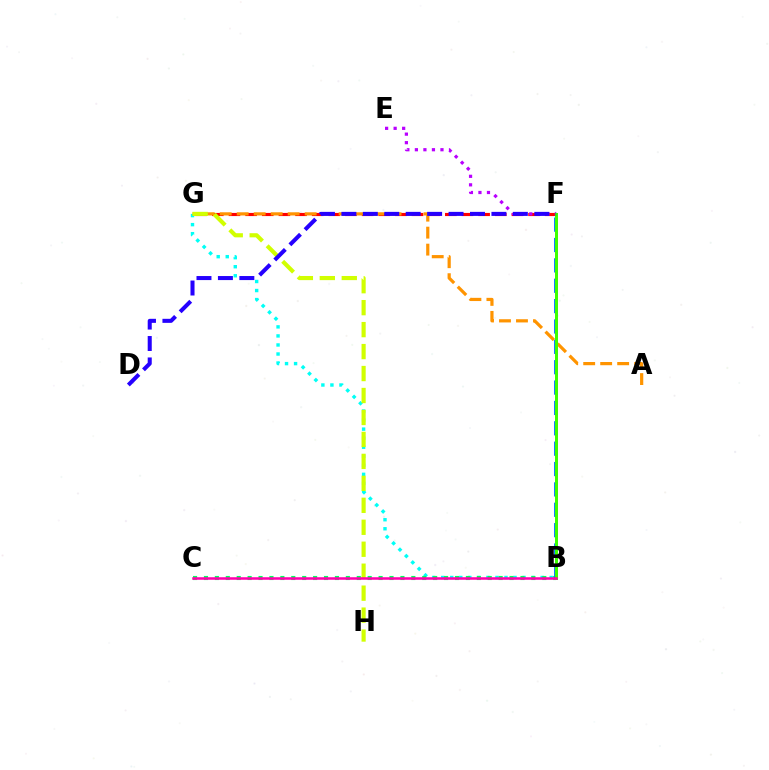{('B', 'G'): [{'color': '#00fff6', 'line_style': 'dotted', 'thickness': 2.46}], ('B', 'C'): [{'color': '#00ff5c', 'line_style': 'dotted', 'thickness': 2.97}, {'color': '#ff00ac', 'line_style': 'solid', 'thickness': 1.82}], ('F', 'G'): [{'color': '#ff0000', 'line_style': 'dashed', 'thickness': 2.26}], ('E', 'F'): [{'color': '#b900ff', 'line_style': 'dotted', 'thickness': 2.32}], ('A', 'G'): [{'color': '#ff9400', 'line_style': 'dashed', 'thickness': 2.31}], ('B', 'F'): [{'color': '#0074ff', 'line_style': 'dashed', 'thickness': 2.77}, {'color': '#3dff00', 'line_style': 'solid', 'thickness': 2.16}], ('G', 'H'): [{'color': '#d1ff00', 'line_style': 'dashed', 'thickness': 2.98}], ('D', 'F'): [{'color': '#2500ff', 'line_style': 'dashed', 'thickness': 2.91}]}